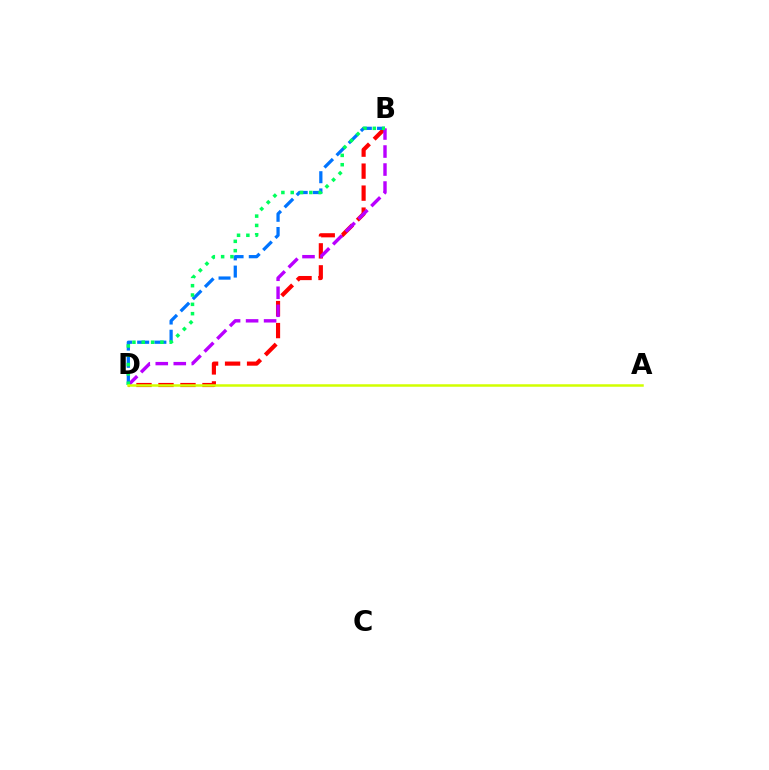{('B', 'D'): [{'color': '#ff0000', 'line_style': 'dashed', 'thickness': 2.99}, {'color': '#b900ff', 'line_style': 'dashed', 'thickness': 2.45}, {'color': '#0074ff', 'line_style': 'dashed', 'thickness': 2.34}, {'color': '#00ff5c', 'line_style': 'dotted', 'thickness': 2.53}], ('A', 'D'): [{'color': '#d1ff00', 'line_style': 'solid', 'thickness': 1.8}]}